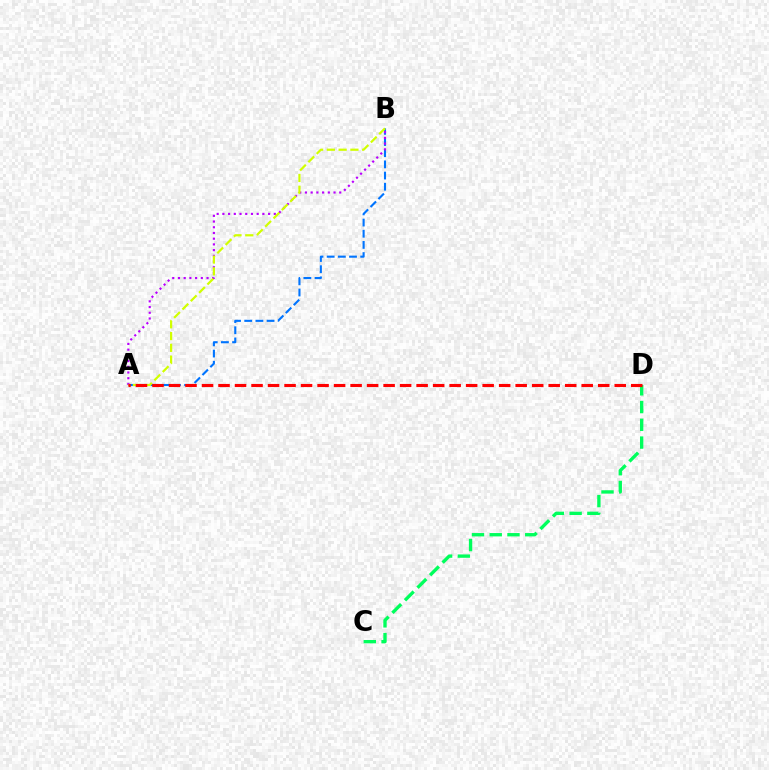{('A', 'B'): [{'color': '#0074ff', 'line_style': 'dashed', 'thickness': 1.52}, {'color': '#b900ff', 'line_style': 'dotted', 'thickness': 1.55}, {'color': '#d1ff00', 'line_style': 'dashed', 'thickness': 1.6}], ('C', 'D'): [{'color': '#00ff5c', 'line_style': 'dashed', 'thickness': 2.41}], ('A', 'D'): [{'color': '#ff0000', 'line_style': 'dashed', 'thickness': 2.24}]}